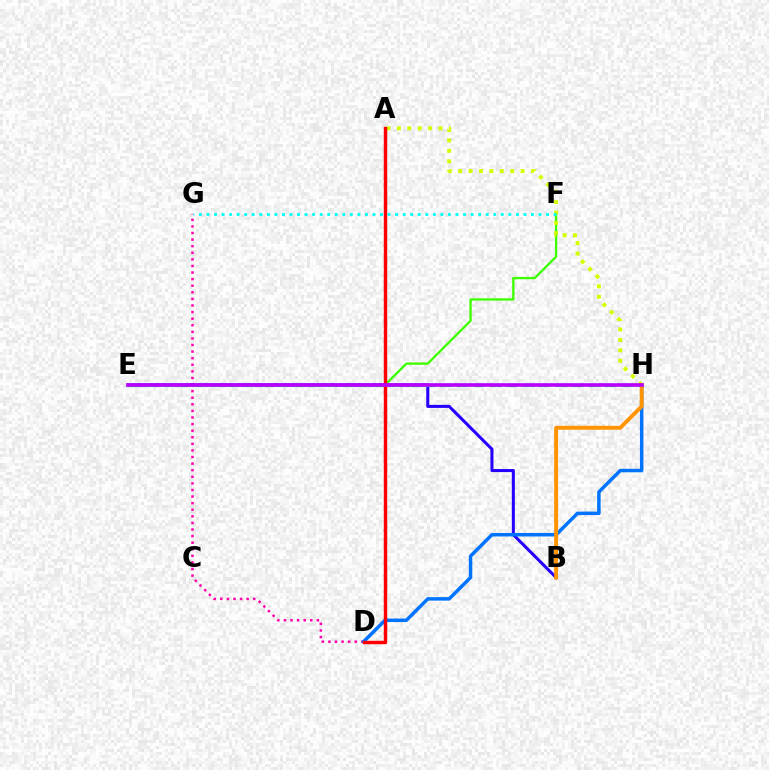{('E', 'F'): [{'color': '#3dff00', 'line_style': 'solid', 'thickness': 1.67}], ('A', 'H'): [{'color': '#d1ff00', 'line_style': 'dotted', 'thickness': 2.83}], ('D', 'G'): [{'color': '#ff00ac', 'line_style': 'dotted', 'thickness': 1.79}], ('B', 'E'): [{'color': '#2500ff', 'line_style': 'solid', 'thickness': 2.19}], ('D', 'H'): [{'color': '#0074ff', 'line_style': 'solid', 'thickness': 2.5}], ('E', 'H'): [{'color': '#00ff5c', 'line_style': 'dashed', 'thickness': 2.23}, {'color': '#b900ff', 'line_style': 'solid', 'thickness': 2.62}], ('B', 'H'): [{'color': '#ff9400', 'line_style': 'solid', 'thickness': 2.83}], ('A', 'D'): [{'color': '#ff0000', 'line_style': 'solid', 'thickness': 2.47}], ('F', 'G'): [{'color': '#00fff6', 'line_style': 'dotted', 'thickness': 2.05}]}